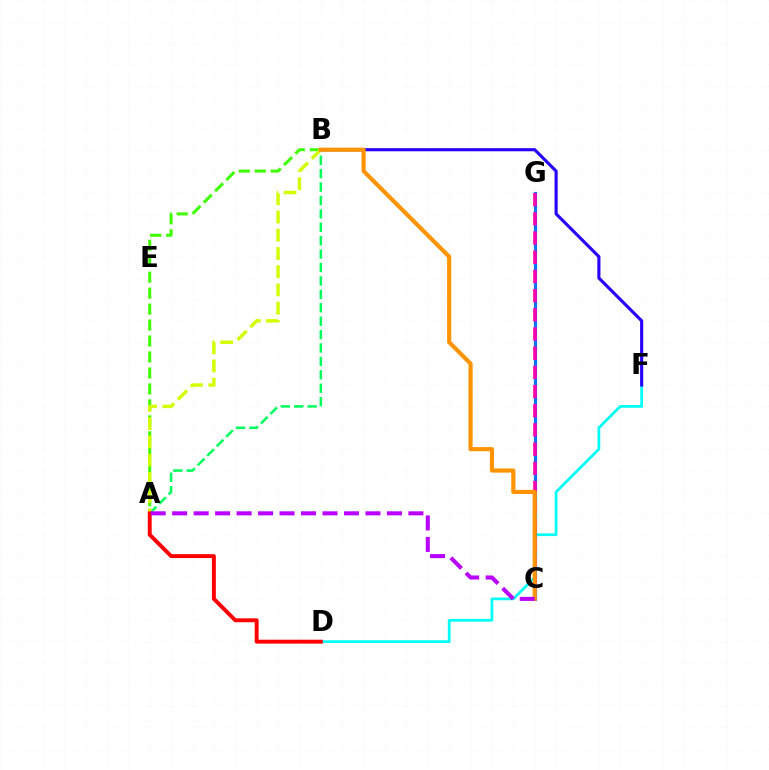{('A', 'B'): [{'color': '#00ff5c', 'line_style': 'dashed', 'thickness': 1.82}, {'color': '#3dff00', 'line_style': 'dashed', 'thickness': 2.17}, {'color': '#d1ff00', 'line_style': 'dashed', 'thickness': 2.48}], ('D', 'F'): [{'color': '#00fff6', 'line_style': 'solid', 'thickness': 1.97}], ('C', 'G'): [{'color': '#0074ff', 'line_style': 'solid', 'thickness': 2.28}, {'color': '#ff00ac', 'line_style': 'dashed', 'thickness': 2.61}], ('A', 'D'): [{'color': '#ff0000', 'line_style': 'solid', 'thickness': 2.81}], ('B', 'F'): [{'color': '#2500ff', 'line_style': 'solid', 'thickness': 2.24}], ('B', 'C'): [{'color': '#ff9400', 'line_style': 'solid', 'thickness': 2.99}], ('A', 'C'): [{'color': '#b900ff', 'line_style': 'dashed', 'thickness': 2.92}]}